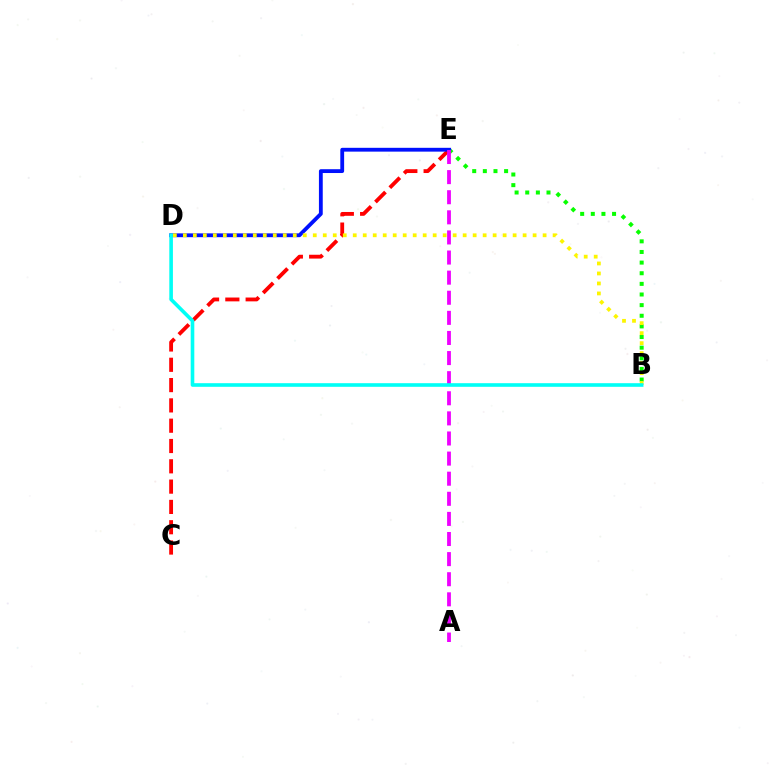{('B', 'E'): [{'color': '#08ff00', 'line_style': 'dotted', 'thickness': 2.89}], ('C', 'E'): [{'color': '#ff0000', 'line_style': 'dashed', 'thickness': 2.76}], ('D', 'E'): [{'color': '#0010ff', 'line_style': 'solid', 'thickness': 2.75}], ('B', 'D'): [{'color': '#fcf500', 'line_style': 'dotted', 'thickness': 2.72}, {'color': '#00fff6', 'line_style': 'solid', 'thickness': 2.6}], ('A', 'E'): [{'color': '#ee00ff', 'line_style': 'dashed', 'thickness': 2.73}]}